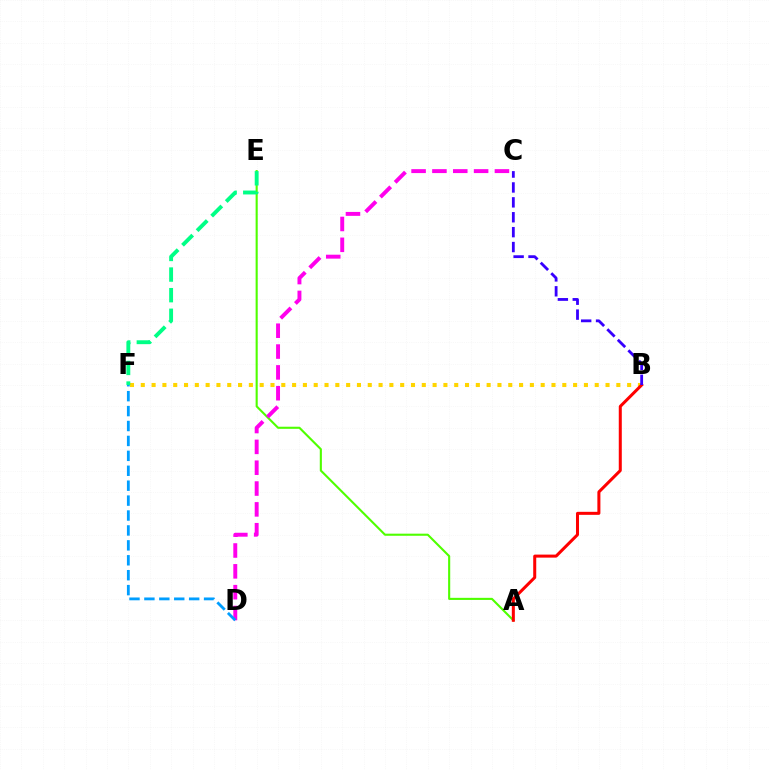{('B', 'F'): [{'color': '#ffd500', 'line_style': 'dotted', 'thickness': 2.94}], ('A', 'E'): [{'color': '#4fff00', 'line_style': 'solid', 'thickness': 1.52}], ('A', 'B'): [{'color': '#ff0000', 'line_style': 'solid', 'thickness': 2.18}], ('B', 'C'): [{'color': '#3700ff', 'line_style': 'dashed', 'thickness': 2.02}], ('C', 'D'): [{'color': '#ff00ed', 'line_style': 'dashed', 'thickness': 2.83}], ('E', 'F'): [{'color': '#00ff86', 'line_style': 'dashed', 'thickness': 2.8}], ('D', 'F'): [{'color': '#009eff', 'line_style': 'dashed', 'thickness': 2.03}]}